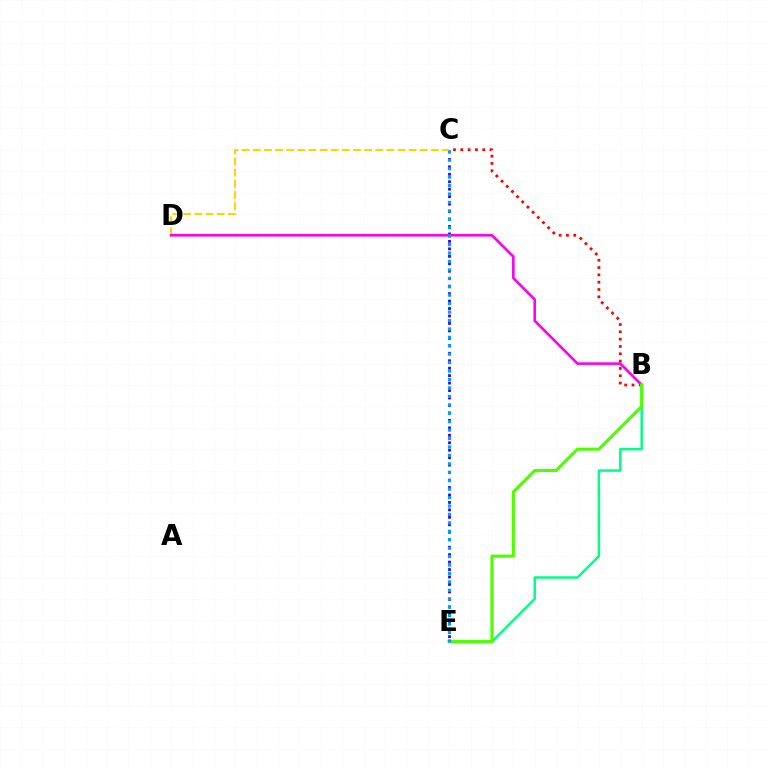{('B', 'C'): [{'color': '#ff0000', 'line_style': 'dotted', 'thickness': 1.99}], ('B', 'E'): [{'color': '#00ff86', 'line_style': 'solid', 'thickness': 1.78}, {'color': '#4fff00', 'line_style': 'solid', 'thickness': 2.23}], ('C', 'E'): [{'color': '#3700ff', 'line_style': 'dotted', 'thickness': 2.03}, {'color': '#009eff', 'line_style': 'dotted', 'thickness': 2.29}], ('C', 'D'): [{'color': '#ffd500', 'line_style': 'dashed', 'thickness': 1.51}], ('B', 'D'): [{'color': '#ff00ed', 'line_style': 'solid', 'thickness': 1.88}]}